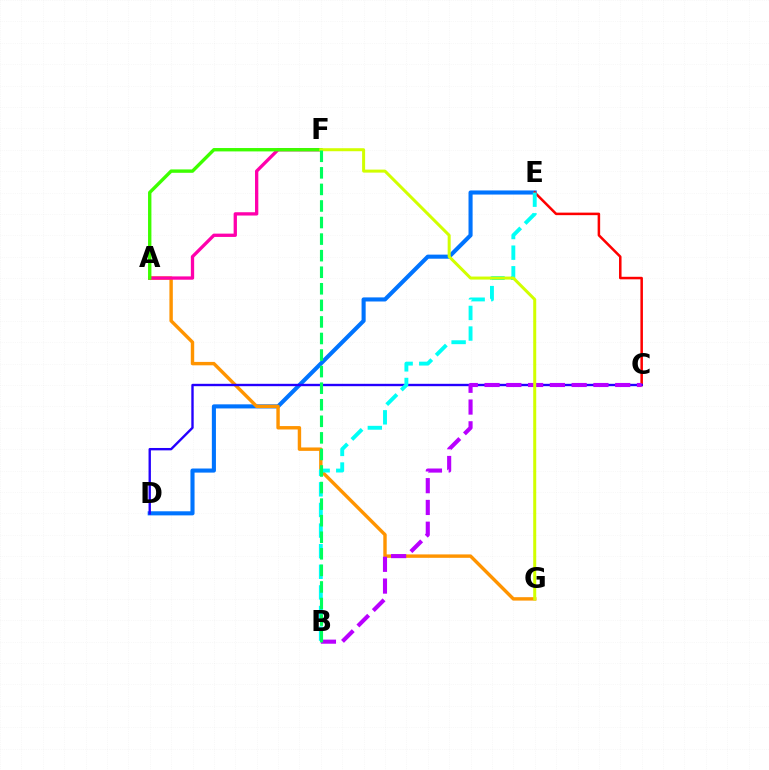{('D', 'E'): [{'color': '#0074ff', 'line_style': 'solid', 'thickness': 2.95}], ('A', 'G'): [{'color': '#ff9400', 'line_style': 'solid', 'thickness': 2.46}], ('C', 'E'): [{'color': '#ff0000', 'line_style': 'solid', 'thickness': 1.82}], ('C', 'D'): [{'color': '#2500ff', 'line_style': 'solid', 'thickness': 1.71}], ('A', 'F'): [{'color': '#ff00ac', 'line_style': 'solid', 'thickness': 2.38}, {'color': '#3dff00', 'line_style': 'solid', 'thickness': 2.43}], ('B', 'C'): [{'color': '#b900ff', 'line_style': 'dashed', 'thickness': 2.96}], ('B', 'E'): [{'color': '#00fff6', 'line_style': 'dashed', 'thickness': 2.8}], ('F', 'G'): [{'color': '#d1ff00', 'line_style': 'solid', 'thickness': 2.17}], ('B', 'F'): [{'color': '#00ff5c', 'line_style': 'dashed', 'thickness': 2.25}]}